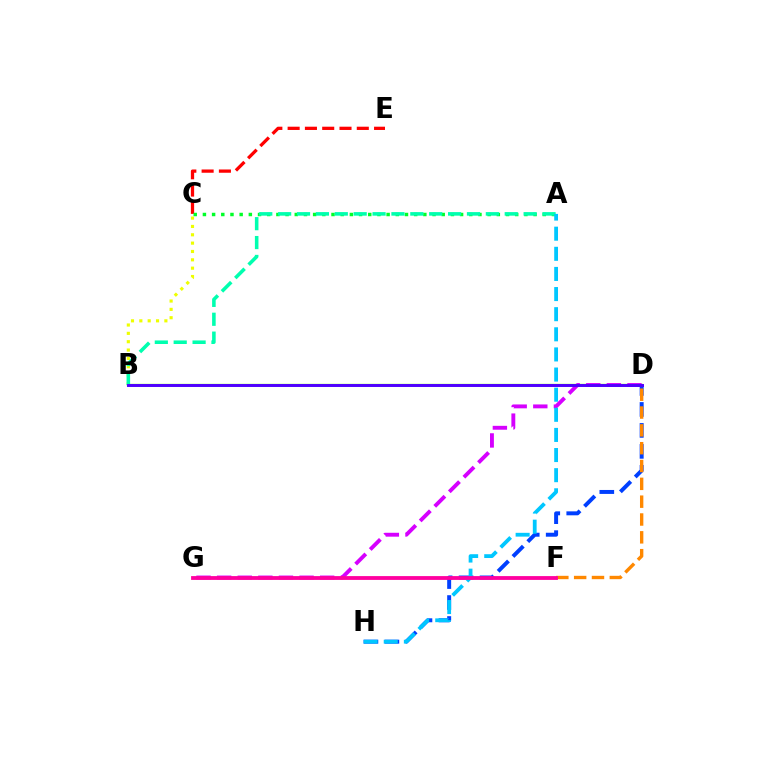{('D', 'H'): [{'color': '#003fff', 'line_style': 'dashed', 'thickness': 2.85}], ('B', 'D'): [{'color': '#66ff00', 'line_style': 'solid', 'thickness': 1.67}, {'color': '#4f00ff', 'line_style': 'solid', 'thickness': 2.12}], ('D', 'G'): [{'color': '#d600ff', 'line_style': 'dashed', 'thickness': 2.8}], ('D', 'F'): [{'color': '#ff8800', 'line_style': 'dashed', 'thickness': 2.42}], ('C', 'E'): [{'color': '#ff0000', 'line_style': 'dashed', 'thickness': 2.35}], ('A', 'C'): [{'color': '#00ff27', 'line_style': 'dotted', 'thickness': 2.5}], ('B', 'C'): [{'color': '#eeff00', 'line_style': 'dotted', 'thickness': 2.27}], ('A', 'B'): [{'color': '#00ffaf', 'line_style': 'dashed', 'thickness': 2.57}], ('A', 'H'): [{'color': '#00c7ff', 'line_style': 'dashed', 'thickness': 2.73}], ('F', 'G'): [{'color': '#ff00a0', 'line_style': 'solid', 'thickness': 2.74}]}